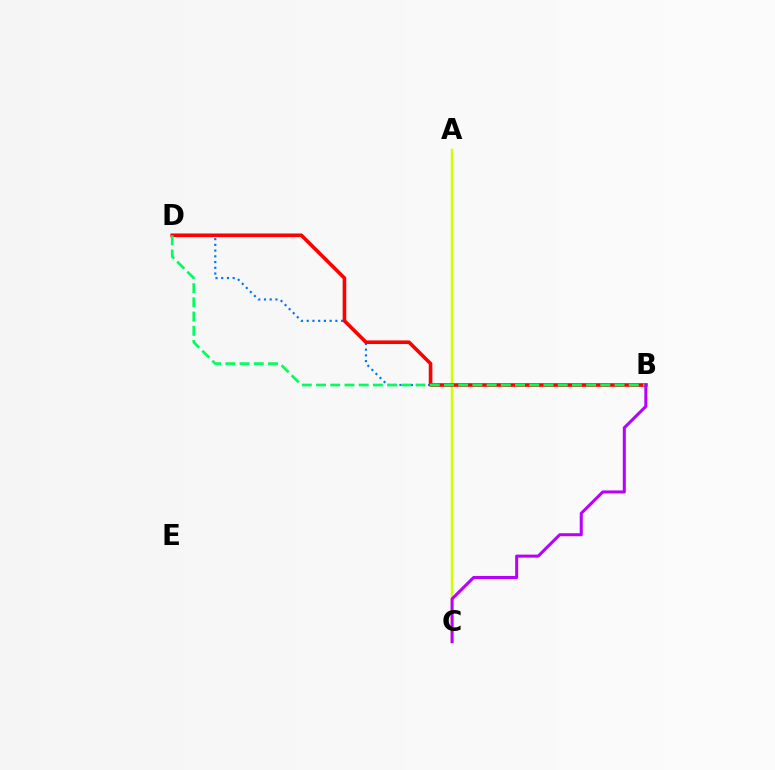{('B', 'D'): [{'color': '#0074ff', 'line_style': 'dotted', 'thickness': 1.56}, {'color': '#ff0000', 'line_style': 'solid', 'thickness': 2.6}, {'color': '#00ff5c', 'line_style': 'dashed', 'thickness': 1.93}], ('A', 'C'): [{'color': '#d1ff00', 'line_style': 'solid', 'thickness': 1.8}], ('B', 'C'): [{'color': '#b900ff', 'line_style': 'solid', 'thickness': 2.19}]}